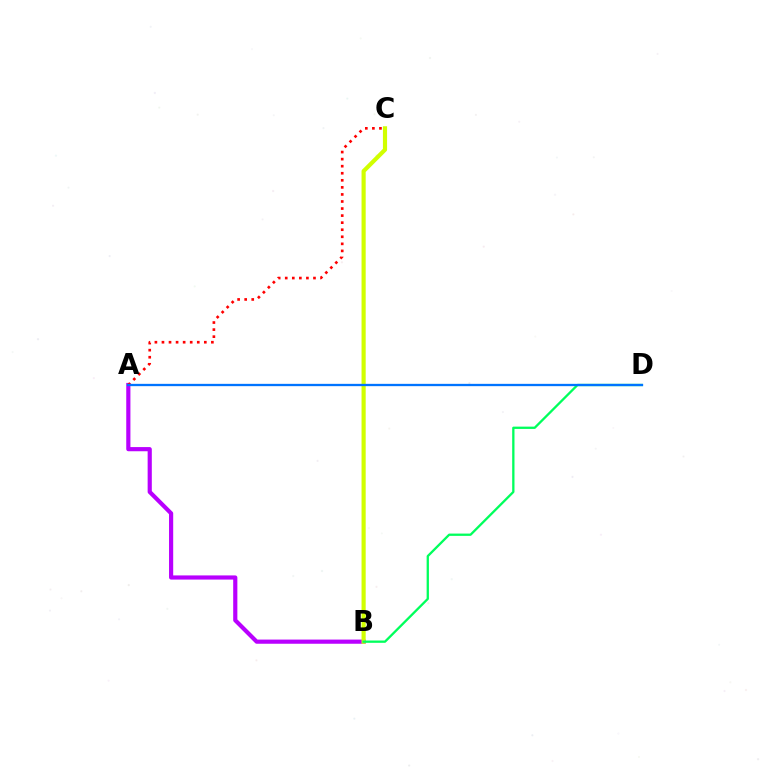{('A', 'B'): [{'color': '#b900ff', 'line_style': 'solid', 'thickness': 3.0}], ('A', 'C'): [{'color': '#ff0000', 'line_style': 'dotted', 'thickness': 1.92}], ('B', 'C'): [{'color': '#d1ff00', 'line_style': 'solid', 'thickness': 2.99}], ('B', 'D'): [{'color': '#00ff5c', 'line_style': 'solid', 'thickness': 1.66}], ('A', 'D'): [{'color': '#0074ff', 'line_style': 'solid', 'thickness': 1.66}]}